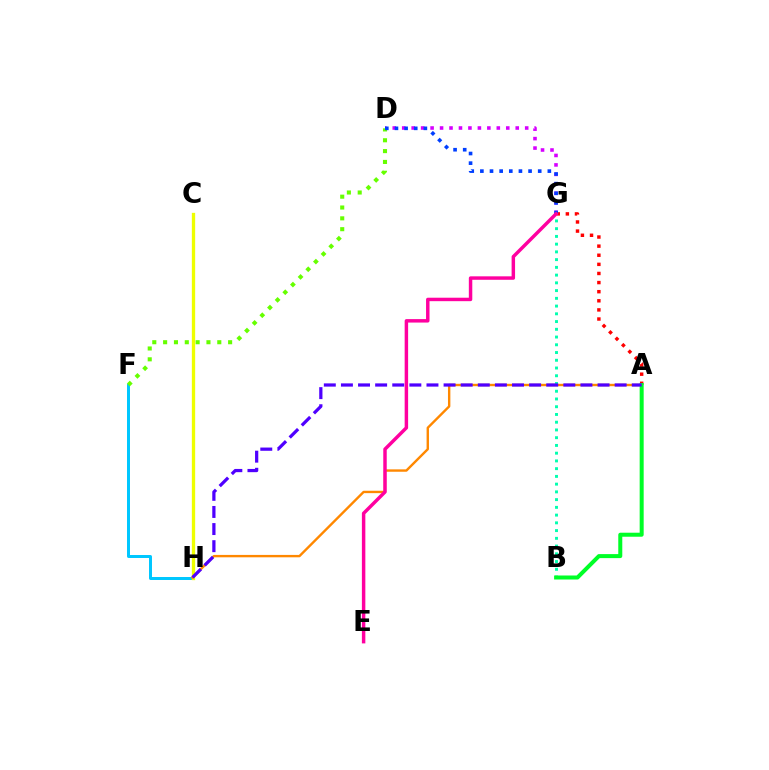{('F', 'H'): [{'color': '#00c7ff', 'line_style': 'solid', 'thickness': 2.15}], ('D', 'G'): [{'color': '#d600ff', 'line_style': 'dotted', 'thickness': 2.57}, {'color': '#003fff', 'line_style': 'dotted', 'thickness': 2.62}], ('D', 'F'): [{'color': '#66ff00', 'line_style': 'dotted', 'thickness': 2.94}], ('C', 'H'): [{'color': '#eeff00', 'line_style': 'solid', 'thickness': 2.39}], ('A', 'G'): [{'color': '#ff0000', 'line_style': 'dotted', 'thickness': 2.48}], ('A', 'H'): [{'color': '#ff8800', 'line_style': 'solid', 'thickness': 1.72}, {'color': '#4f00ff', 'line_style': 'dashed', 'thickness': 2.32}], ('B', 'G'): [{'color': '#00ffaf', 'line_style': 'dotted', 'thickness': 2.1}], ('A', 'B'): [{'color': '#00ff27', 'line_style': 'solid', 'thickness': 2.89}], ('E', 'G'): [{'color': '#ff00a0', 'line_style': 'solid', 'thickness': 2.49}]}